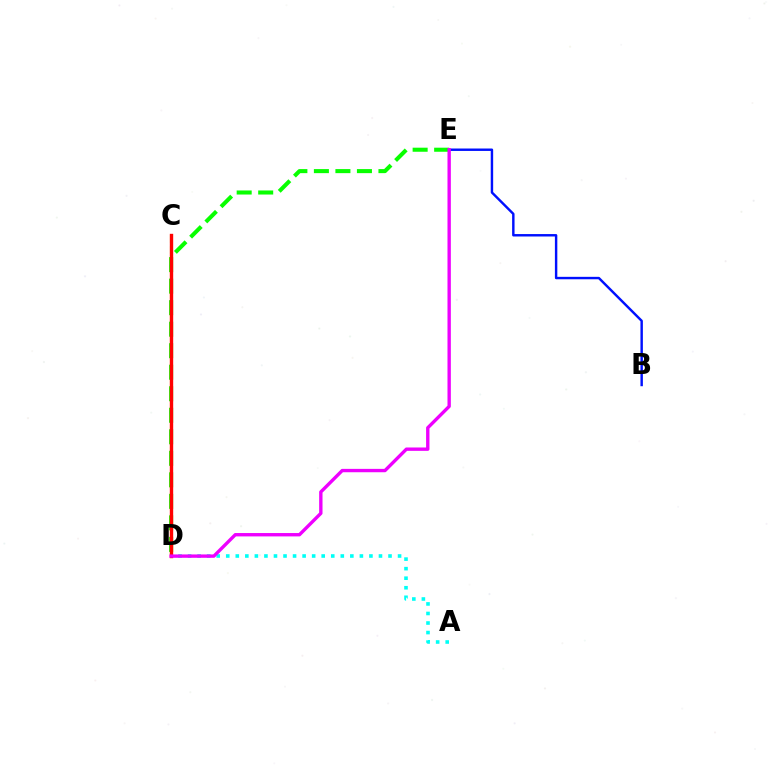{('D', 'E'): [{'color': '#08ff00', 'line_style': 'dashed', 'thickness': 2.92}, {'color': '#ee00ff', 'line_style': 'solid', 'thickness': 2.42}], ('A', 'D'): [{'color': '#00fff6', 'line_style': 'dotted', 'thickness': 2.59}], ('C', 'D'): [{'color': '#fcf500', 'line_style': 'dashed', 'thickness': 1.52}, {'color': '#ff0000', 'line_style': 'solid', 'thickness': 2.43}], ('B', 'E'): [{'color': '#0010ff', 'line_style': 'solid', 'thickness': 1.75}]}